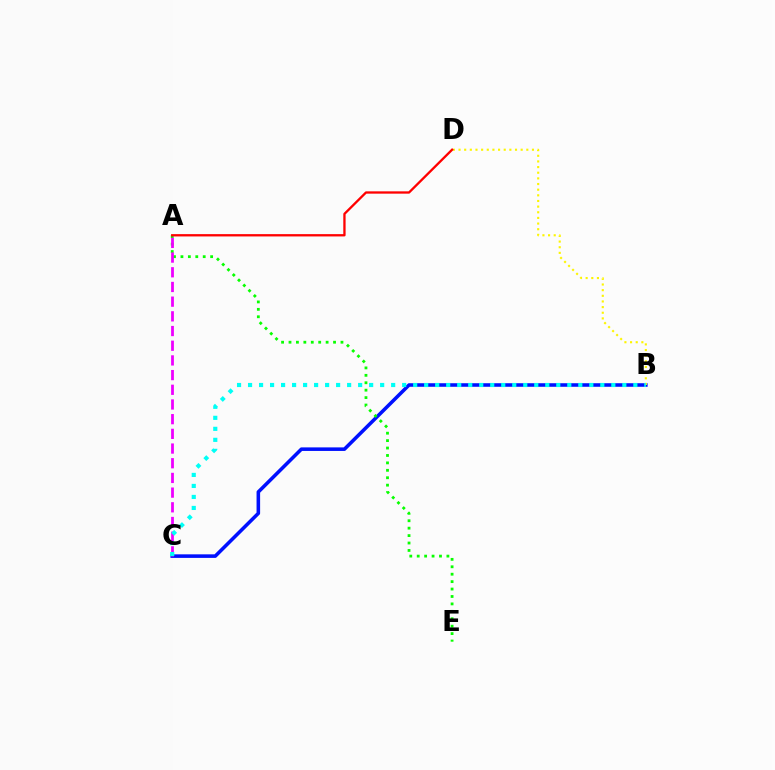{('B', 'C'): [{'color': '#0010ff', 'line_style': 'solid', 'thickness': 2.56}, {'color': '#00fff6', 'line_style': 'dotted', 'thickness': 2.99}], ('A', 'E'): [{'color': '#08ff00', 'line_style': 'dotted', 'thickness': 2.02}], ('B', 'D'): [{'color': '#fcf500', 'line_style': 'dotted', 'thickness': 1.53}], ('A', 'D'): [{'color': '#ff0000', 'line_style': 'solid', 'thickness': 1.66}], ('A', 'C'): [{'color': '#ee00ff', 'line_style': 'dashed', 'thickness': 2.0}]}